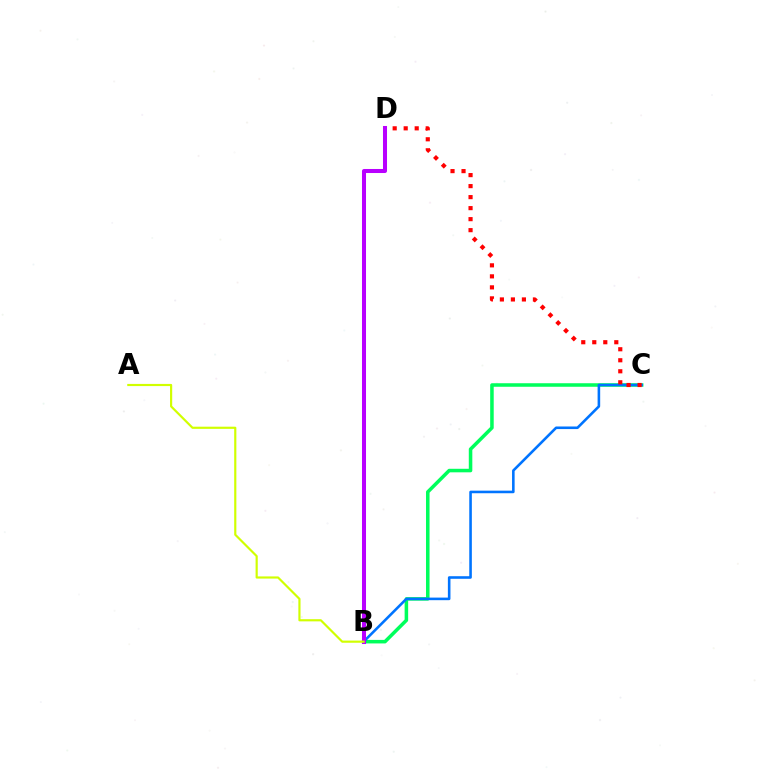{('B', 'C'): [{'color': '#00ff5c', 'line_style': 'solid', 'thickness': 2.54}, {'color': '#0074ff', 'line_style': 'solid', 'thickness': 1.86}], ('C', 'D'): [{'color': '#ff0000', 'line_style': 'dotted', 'thickness': 2.99}], ('B', 'D'): [{'color': '#b900ff', 'line_style': 'solid', 'thickness': 2.9}], ('A', 'B'): [{'color': '#d1ff00', 'line_style': 'solid', 'thickness': 1.57}]}